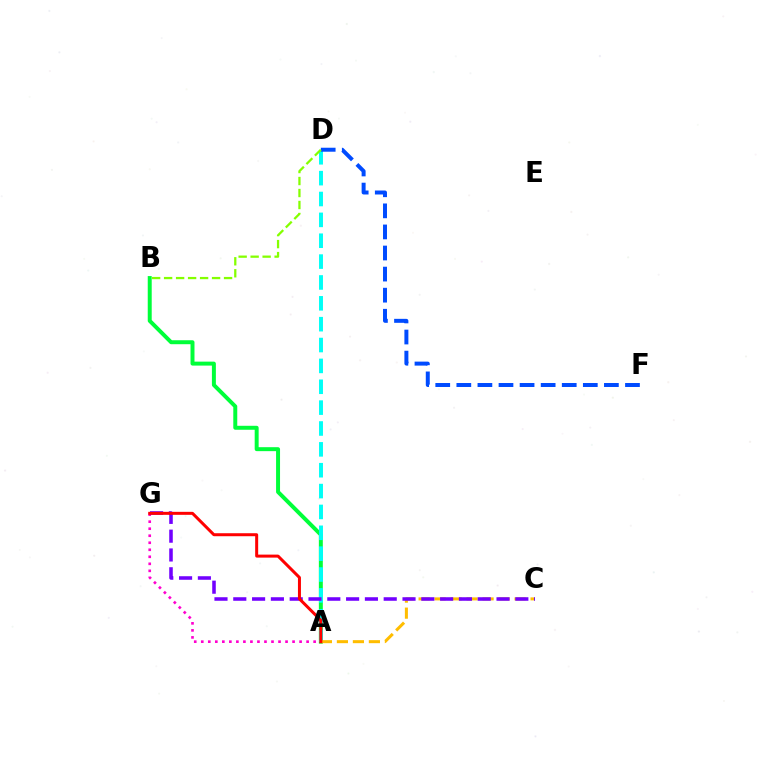{('A', 'B'): [{'color': '#00ff39', 'line_style': 'solid', 'thickness': 2.86}], ('A', 'D'): [{'color': '#00fff6', 'line_style': 'dashed', 'thickness': 2.83}], ('A', 'C'): [{'color': '#ffbd00', 'line_style': 'dashed', 'thickness': 2.17}], ('A', 'G'): [{'color': '#ff00cf', 'line_style': 'dotted', 'thickness': 1.91}, {'color': '#ff0000', 'line_style': 'solid', 'thickness': 2.16}], ('C', 'G'): [{'color': '#7200ff', 'line_style': 'dashed', 'thickness': 2.55}], ('D', 'F'): [{'color': '#004bff', 'line_style': 'dashed', 'thickness': 2.86}], ('B', 'D'): [{'color': '#84ff00', 'line_style': 'dashed', 'thickness': 1.63}]}